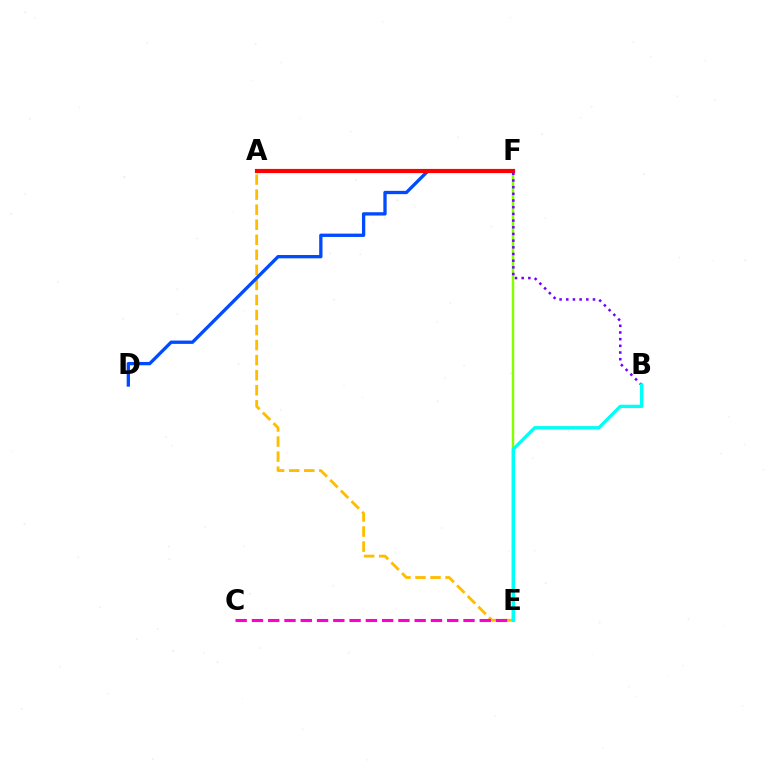{('A', 'E'): [{'color': '#ffbd00', 'line_style': 'dashed', 'thickness': 2.04}], ('A', 'F'): [{'color': '#00ff39', 'line_style': 'dashed', 'thickness': 2.58}, {'color': '#ff0000', 'line_style': 'solid', 'thickness': 3.0}], ('D', 'F'): [{'color': '#004bff', 'line_style': 'solid', 'thickness': 2.38}], ('C', 'E'): [{'color': '#ff00cf', 'line_style': 'dashed', 'thickness': 2.21}], ('E', 'F'): [{'color': '#84ff00', 'line_style': 'solid', 'thickness': 1.77}], ('B', 'F'): [{'color': '#7200ff', 'line_style': 'dotted', 'thickness': 1.82}], ('B', 'E'): [{'color': '#00fff6', 'line_style': 'solid', 'thickness': 2.42}]}